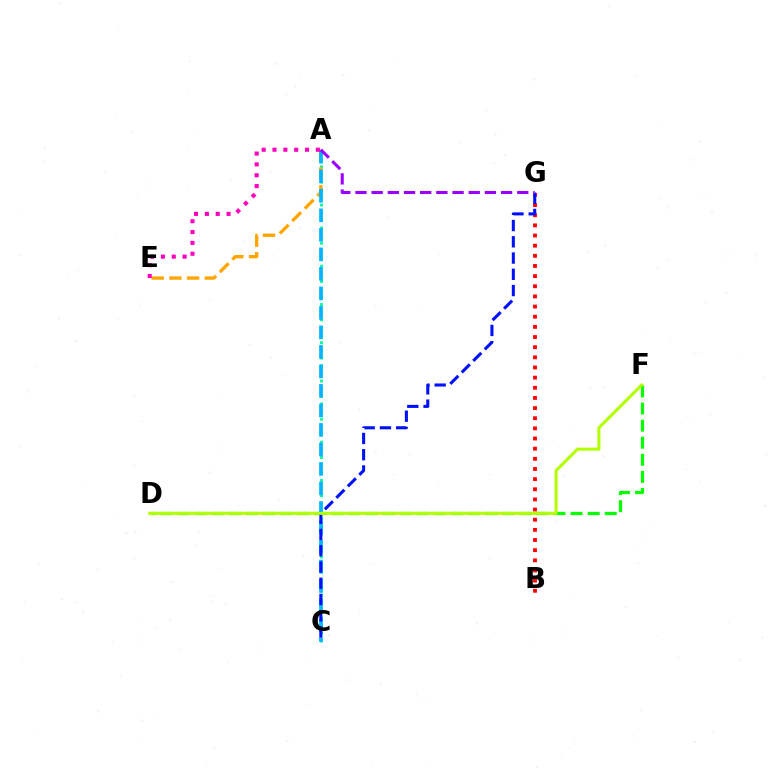{('D', 'F'): [{'color': '#08ff00', 'line_style': 'dashed', 'thickness': 2.32}, {'color': '#b3ff00', 'line_style': 'solid', 'thickness': 2.2}], ('A', 'C'): [{'color': '#00ff9d', 'line_style': 'dotted', 'thickness': 2.08}, {'color': '#00b5ff', 'line_style': 'dashed', 'thickness': 2.65}], ('A', 'E'): [{'color': '#ffa500', 'line_style': 'dashed', 'thickness': 2.4}, {'color': '#ff00bd', 'line_style': 'dotted', 'thickness': 2.95}], ('B', 'G'): [{'color': '#ff0000', 'line_style': 'dotted', 'thickness': 2.76}], ('C', 'G'): [{'color': '#0010ff', 'line_style': 'dashed', 'thickness': 2.21}], ('A', 'G'): [{'color': '#9b00ff', 'line_style': 'dashed', 'thickness': 2.2}]}